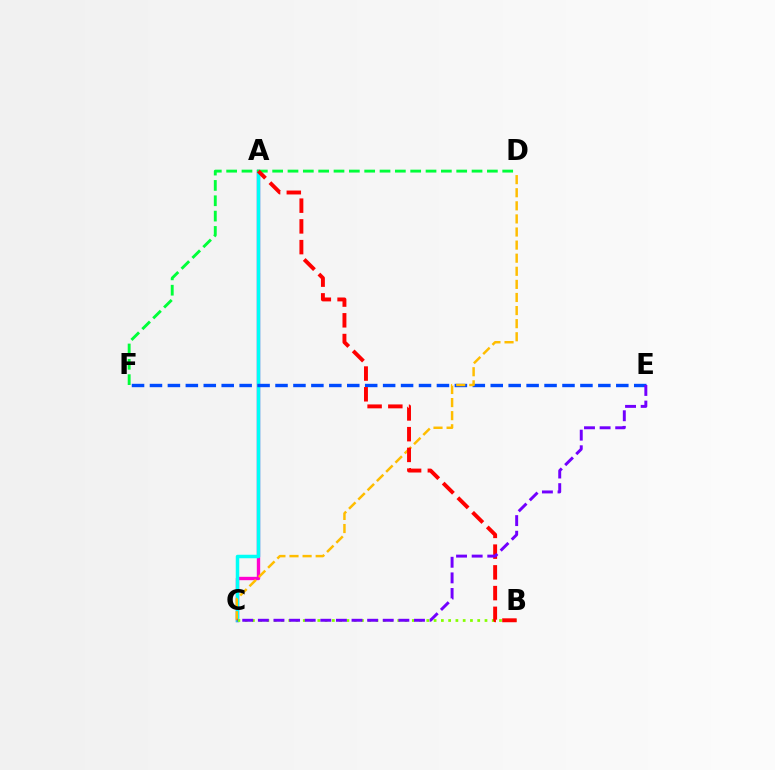{('A', 'C'): [{'color': '#ff00cf', 'line_style': 'solid', 'thickness': 2.43}, {'color': '#00fff6', 'line_style': 'solid', 'thickness': 2.51}], ('B', 'C'): [{'color': '#84ff00', 'line_style': 'dotted', 'thickness': 1.97}], ('E', 'F'): [{'color': '#004bff', 'line_style': 'dashed', 'thickness': 2.44}], ('C', 'D'): [{'color': '#ffbd00', 'line_style': 'dashed', 'thickness': 1.78}], ('D', 'F'): [{'color': '#00ff39', 'line_style': 'dashed', 'thickness': 2.08}], ('A', 'B'): [{'color': '#ff0000', 'line_style': 'dashed', 'thickness': 2.82}], ('C', 'E'): [{'color': '#7200ff', 'line_style': 'dashed', 'thickness': 2.12}]}